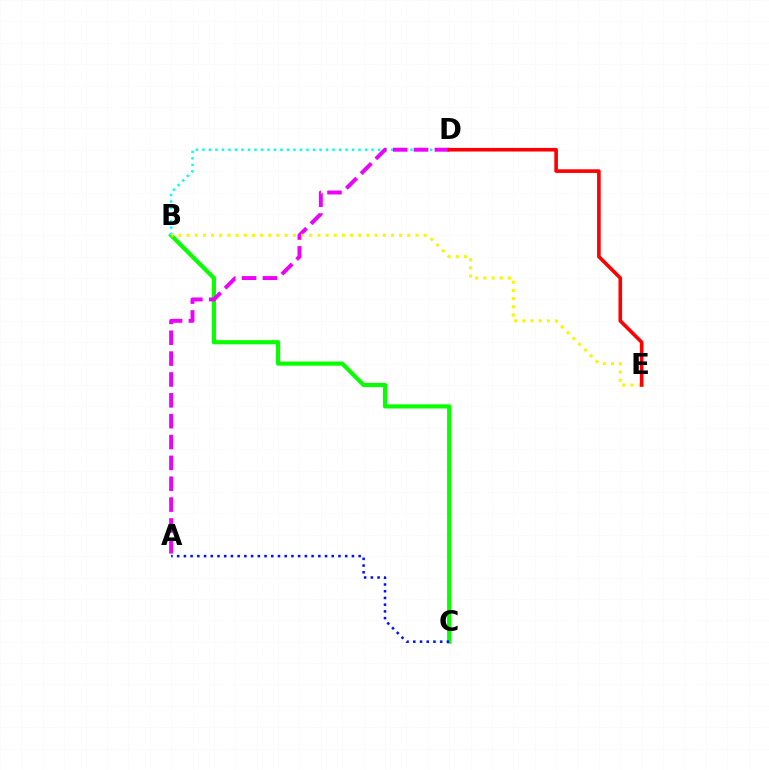{('B', 'C'): [{'color': '#08ff00', 'line_style': 'solid', 'thickness': 3.0}], ('B', 'D'): [{'color': '#00fff6', 'line_style': 'dotted', 'thickness': 1.77}], ('A', 'C'): [{'color': '#0010ff', 'line_style': 'dotted', 'thickness': 1.83}], ('A', 'D'): [{'color': '#ee00ff', 'line_style': 'dashed', 'thickness': 2.83}], ('B', 'E'): [{'color': '#fcf500', 'line_style': 'dotted', 'thickness': 2.22}], ('D', 'E'): [{'color': '#ff0000', 'line_style': 'solid', 'thickness': 2.6}]}